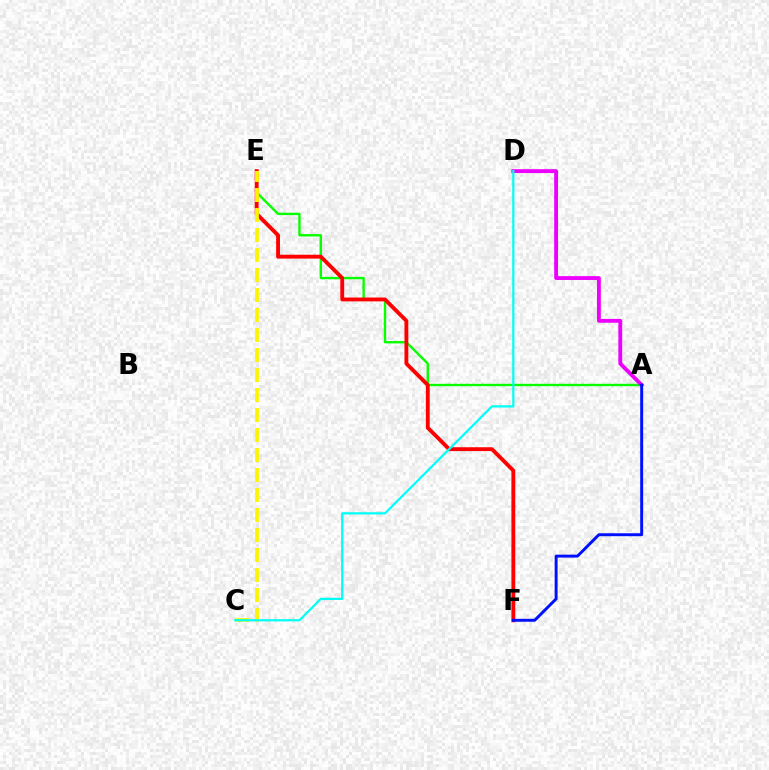{('A', 'E'): [{'color': '#08ff00', 'line_style': 'solid', 'thickness': 1.72}], ('A', 'D'): [{'color': '#ee00ff', 'line_style': 'solid', 'thickness': 2.77}], ('E', 'F'): [{'color': '#ff0000', 'line_style': 'solid', 'thickness': 2.78}], ('C', 'E'): [{'color': '#fcf500', 'line_style': 'dashed', 'thickness': 2.72}], ('A', 'F'): [{'color': '#0010ff', 'line_style': 'solid', 'thickness': 2.12}], ('C', 'D'): [{'color': '#00fff6', 'line_style': 'solid', 'thickness': 1.6}]}